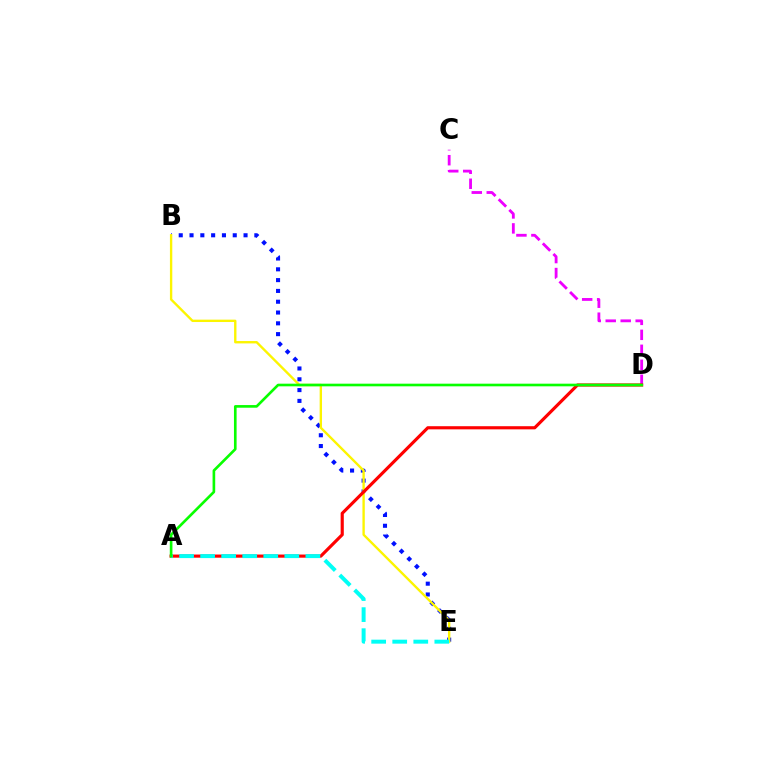{('C', 'D'): [{'color': '#ee00ff', 'line_style': 'dashed', 'thickness': 2.03}], ('B', 'E'): [{'color': '#0010ff', 'line_style': 'dotted', 'thickness': 2.94}, {'color': '#fcf500', 'line_style': 'solid', 'thickness': 1.7}], ('A', 'D'): [{'color': '#ff0000', 'line_style': 'solid', 'thickness': 2.27}, {'color': '#08ff00', 'line_style': 'solid', 'thickness': 1.9}], ('A', 'E'): [{'color': '#00fff6', 'line_style': 'dashed', 'thickness': 2.86}]}